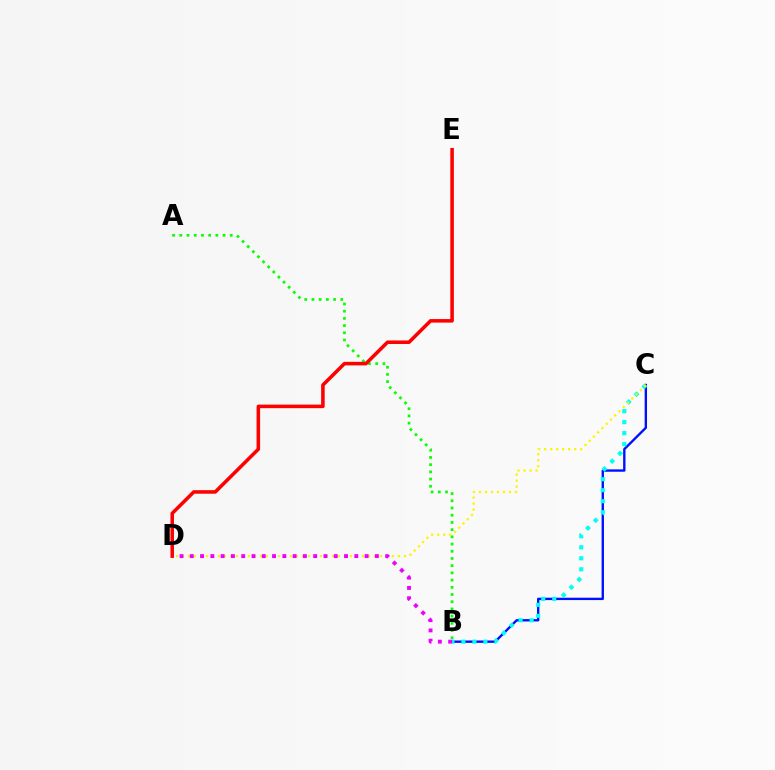{('B', 'C'): [{'color': '#0010ff', 'line_style': 'solid', 'thickness': 1.71}, {'color': '#00fff6', 'line_style': 'dotted', 'thickness': 2.99}], ('A', 'B'): [{'color': '#08ff00', 'line_style': 'dotted', 'thickness': 1.96}], ('C', 'D'): [{'color': '#fcf500', 'line_style': 'dotted', 'thickness': 1.63}], ('B', 'D'): [{'color': '#ee00ff', 'line_style': 'dotted', 'thickness': 2.79}], ('D', 'E'): [{'color': '#ff0000', 'line_style': 'solid', 'thickness': 2.55}]}